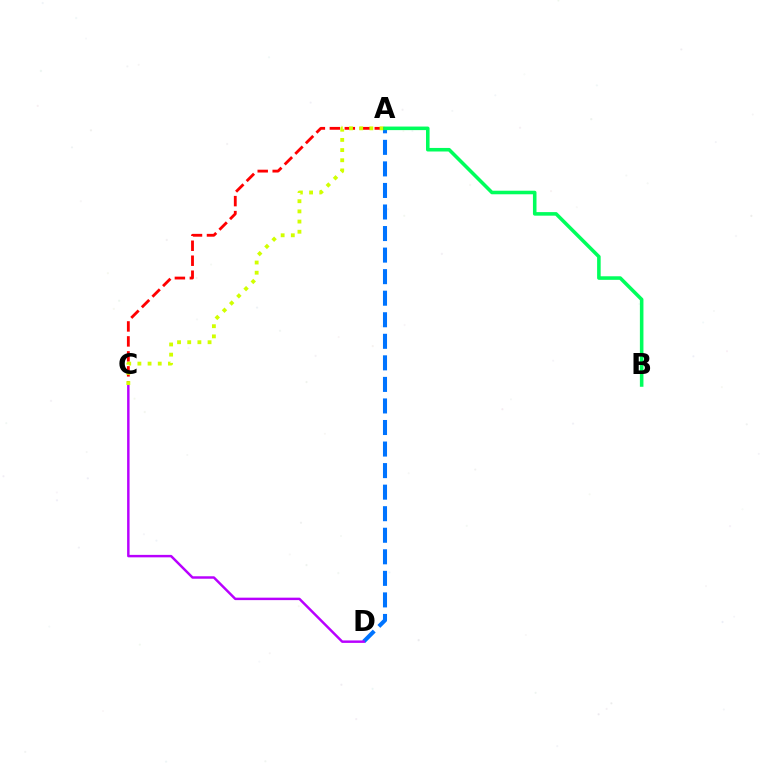{('A', 'D'): [{'color': '#0074ff', 'line_style': 'dashed', 'thickness': 2.93}], ('C', 'D'): [{'color': '#b900ff', 'line_style': 'solid', 'thickness': 1.77}], ('A', 'C'): [{'color': '#ff0000', 'line_style': 'dashed', 'thickness': 2.03}, {'color': '#d1ff00', 'line_style': 'dotted', 'thickness': 2.76}], ('A', 'B'): [{'color': '#00ff5c', 'line_style': 'solid', 'thickness': 2.56}]}